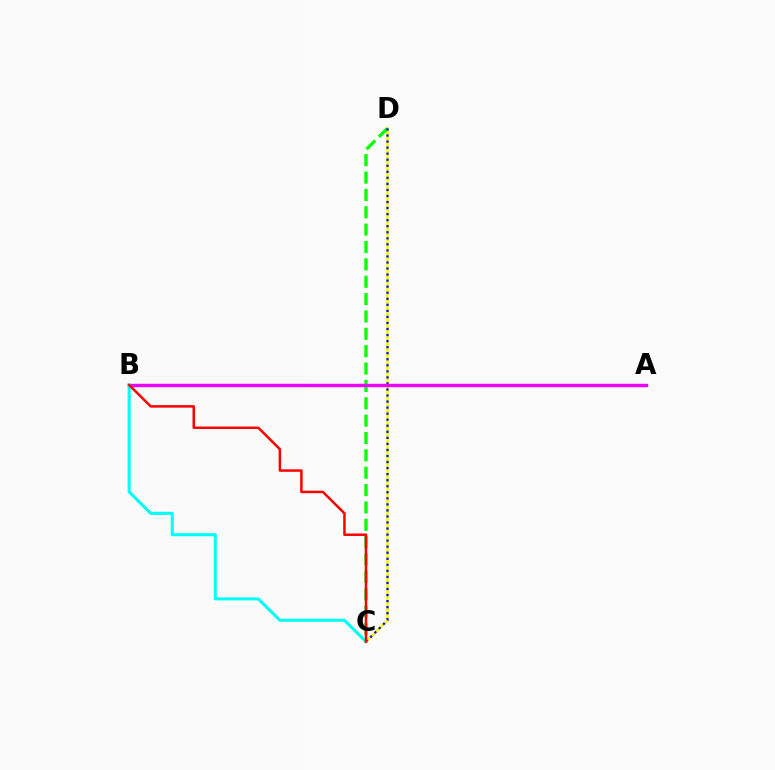{('C', 'D'): [{'color': '#fcf500', 'line_style': 'solid', 'thickness': 1.76}, {'color': '#08ff00', 'line_style': 'dashed', 'thickness': 2.36}, {'color': '#0010ff', 'line_style': 'dotted', 'thickness': 1.64}], ('A', 'B'): [{'color': '#ee00ff', 'line_style': 'solid', 'thickness': 2.47}], ('B', 'C'): [{'color': '#00fff6', 'line_style': 'solid', 'thickness': 2.19}, {'color': '#ff0000', 'line_style': 'solid', 'thickness': 1.79}]}